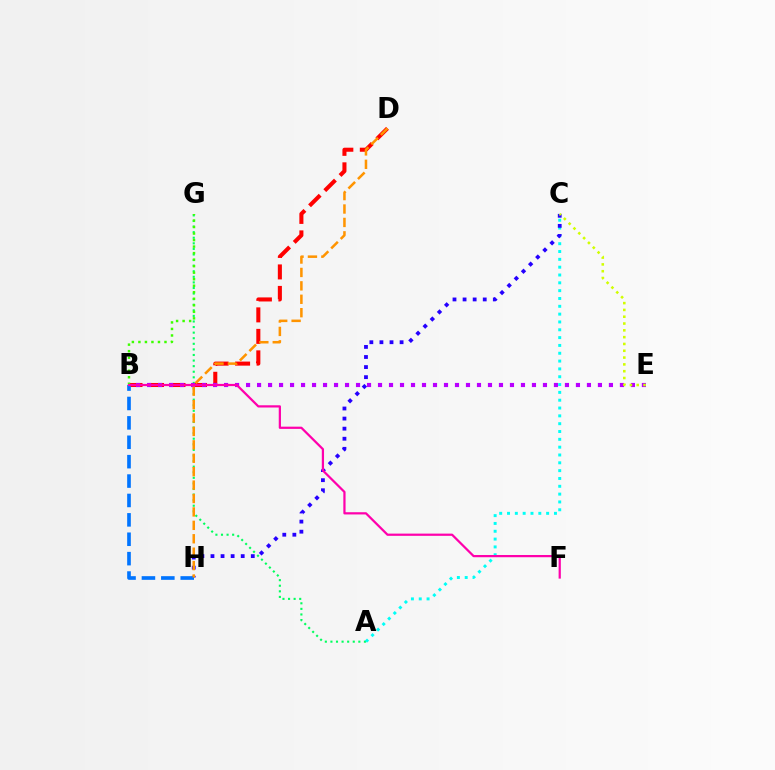{('A', 'G'): [{'color': '#00ff5c', 'line_style': 'dotted', 'thickness': 1.52}], ('B', 'D'): [{'color': '#ff0000', 'line_style': 'dashed', 'thickness': 2.92}], ('A', 'C'): [{'color': '#00fff6', 'line_style': 'dotted', 'thickness': 2.13}], ('C', 'H'): [{'color': '#2500ff', 'line_style': 'dotted', 'thickness': 2.74}], ('B', 'E'): [{'color': '#b900ff', 'line_style': 'dotted', 'thickness': 2.99}], ('B', 'H'): [{'color': '#0074ff', 'line_style': 'dashed', 'thickness': 2.63}], ('B', 'G'): [{'color': '#3dff00', 'line_style': 'dotted', 'thickness': 1.77}], ('D', 'H'): [{'color': '#ff9400', 'line_style': 'dashed', 'thickness': 1.82}], ('C', 'E'): [{'color': '#d1ff00', 'line_style': 'dotted', 'thickness': 1.85}], ('B', 'F'): [{'color': '#ff00ac', 'line_style': 'solid', 'thickness': 1.6}]}